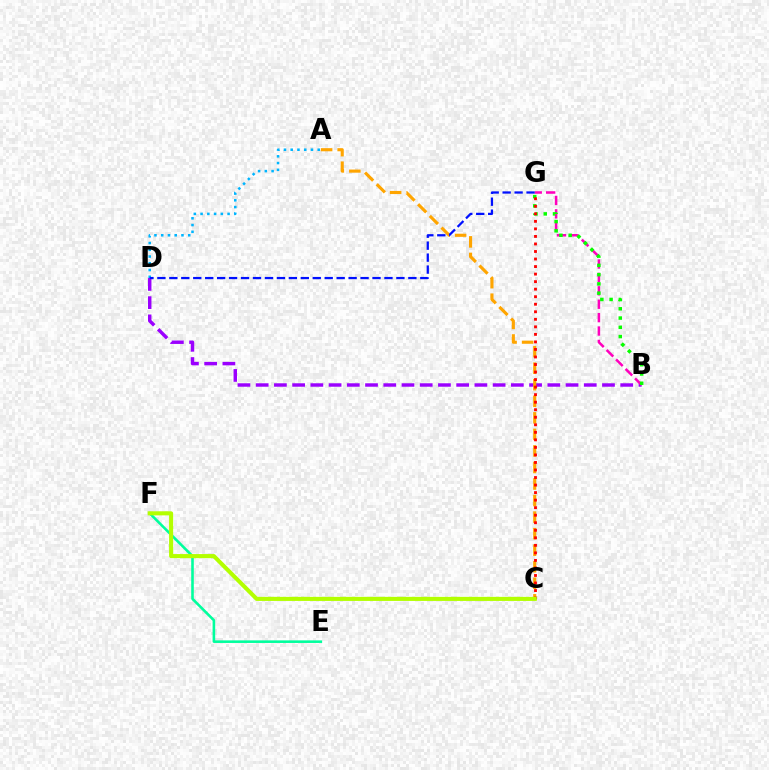{('A', 'D'): [{'color': '#00b5ff', 'line_style': 'dotted', 'thickness': 1.83}], ('B', 'D'): [{'color': '#9b00ff', 'line_style': 'dashed', 'thickness': 2.48}], ('E', 'F'): [{'color': '#00ff9d', 'line_style': 'solid', 'thickness': 1.86}], ('B', 'G'): [{'color': '#ff00bd', 'line_style': 'dashed', 'thickness': 1.82}, {'color': '#08ff00', 'line_style': 'dotted', 'thickness': 2.52}], ('A', 'C'): [{'color': '#ffa500', 'line_style': 'dashed', 'thickness': 2.25}], ('C', 'G'): [{'color': '#ff0000', 'line_style': 'dotted', 'thickness': 2.05}], ('C', 'F'): [{'color': '#b3ff00', 'line_style': 'solid', 'thickness': 2.94}], ('D', 'G'): [{'color': '#0010ff', 'line_style': 'dashed', 'thickness': 1.62}]}